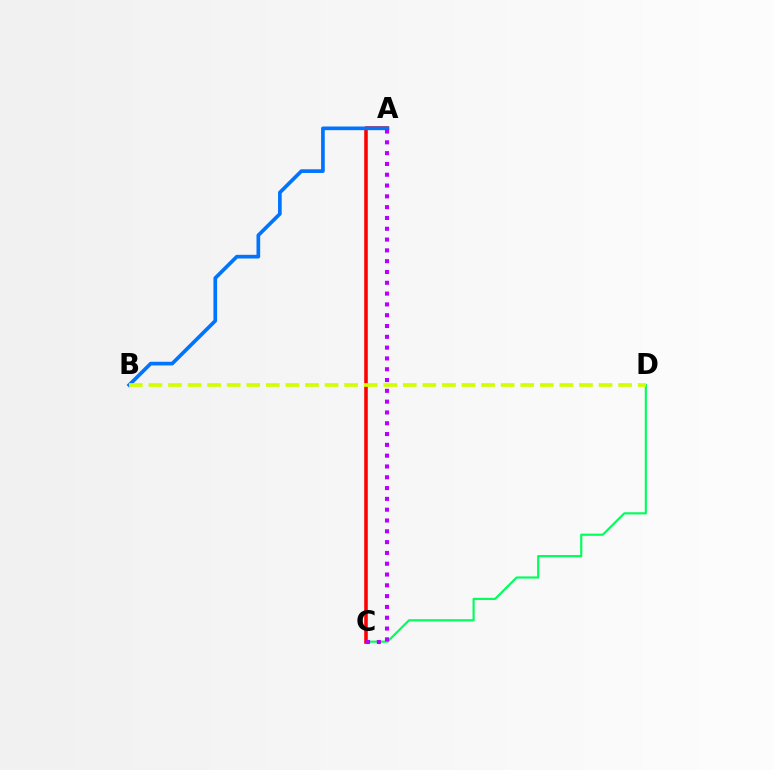{('C', 'D'): [{'color': '#00ff5c', 'line_style': 'solid', 'thickness': 1.56}], ('A', 'C'): [{'color': '#ff0000', 'line_style': 'solid', 'thickness': 2.57}, {'color': '#b900ff', 'line_style': 'dotted', 'thickness': 2.94}], ('A', 'B'): [{'color': '#0074ff', 'line_style': 'solid', 'thickness': 2.65}], ('B', 'D'): [{'color': '#d1ff00', 'line_style': 'dashed', 'thickness': 2.66}]}